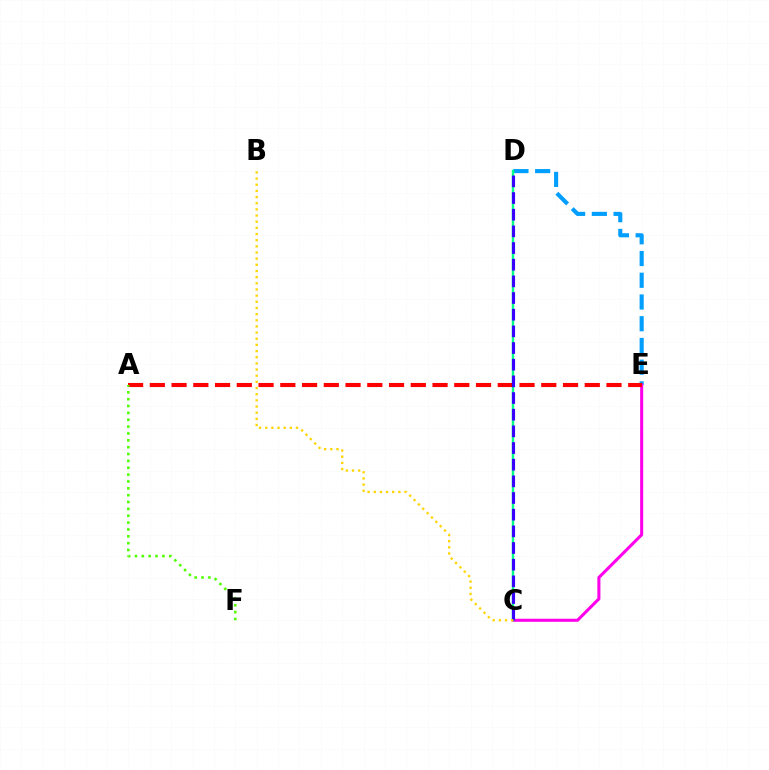{('D', 'E'): [{'color': '#009eff', 'line_style': 'dashed', 'thickness': 2.95}], ('C', 'E'): [{'color': '#ff00ed', 'line_style': 'solid', 'thickness': 2.2}], ('C', 'D'): [{'color': '#00ff86', 'line_style': 'solid', 'thickness': 1.74}, {'color': '#3700ff', 'line_style': 'dashed', 'thickness': 2.26}], ('A', 'E'): [{'color': '#ff0000', 'line_style': 'dashed', 'thickness': 2.95}], ('A', 'F'): [{'color': '#4fff00', 'line_style': 'dotted', 'thickness': 1.86}], ('B', 'C'): [{'color': '#ffd500', 'line_style': 'dotted', 'thickness': 1.67}]}